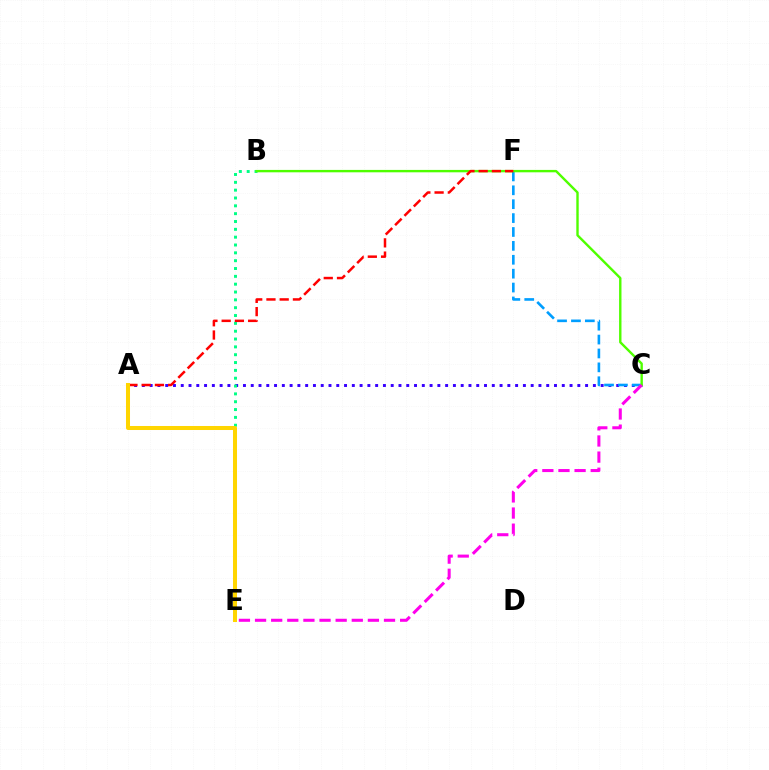{('A', 'C'): [{'color': '#3700ff', 'line_style': 'dotted', 'thickness': 2.11}], ('B', 'E'): [{'color': '#00ff86', 'line_style': 'dotted', 'thickness': 2.13}], ('C', 'F'): [{'color': '#009eff', 'line_style': 'dashed', 'thickness': 1.89}], ('B', 'C'): [{'color': '#4fff00', 'line_style': 'solid', 'thickness': 1.72}], ('C', 'E'): [{'color': '#ff00ed', 'line_style': 'dashed', 'thickness': 2.19}], ('A', 'F'): [{'color': '#ff0000', 'line_style': 'dashed', 'thickness': 1.8}], ('A', 'E'): [{'color': '#ffd500', 'line_style': 'solid', 'thickness': 2.89}]}